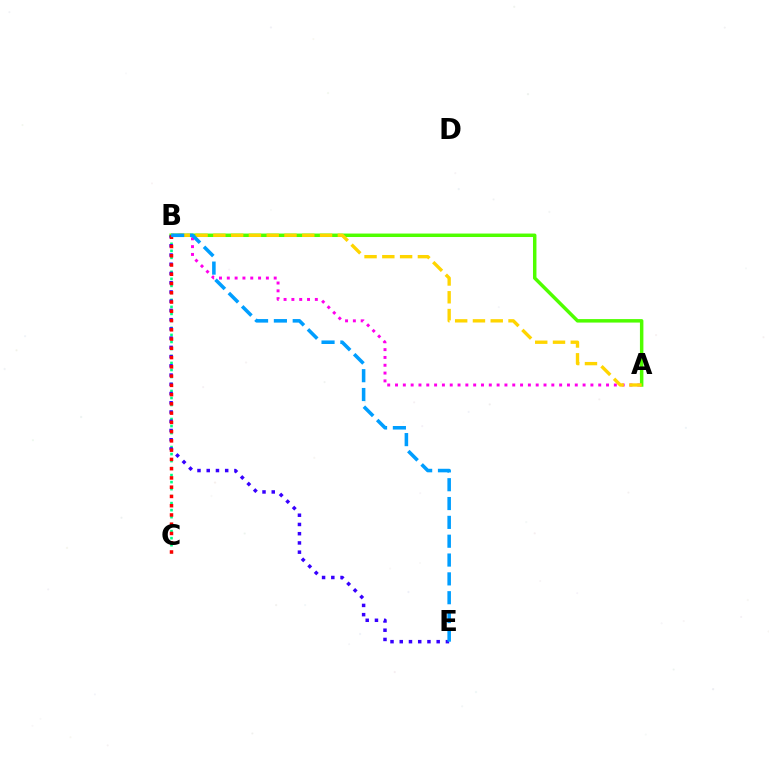{('A', 'B'): [{'color': '#ff00ed', 'line_style': 'dotted', 'thickness': 2.12}, {'color': '#4fff00', 'line_style': 'solid', 'thickness': 2.5}, {'color': '#ffd500', 'line_style': 'dashed', 'thickness': 2.42}], ('B', 'C'): [{'color': '#00ff86', 'line_style': 'dotted', 'thickness': 1.9}, {'color': '#ff0000', 'line_style': 'dotted', 'thickness': 2.52}], ('B', 'E'): [{'color': '#3700ff', 'line_style': 'dotted', 'thickness': 2.51}, {'color': '#009eff', 'line_style': 'dashed', 'thickness': 2.56}]}